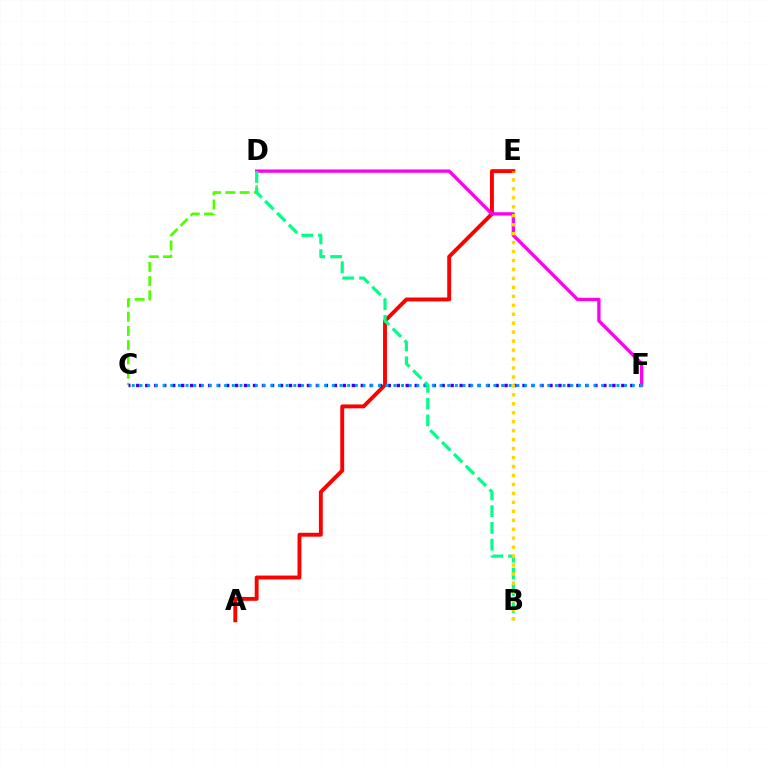{('A', 'E'): [{'color': '#ff0000', 'line_style': 'solid', 'thickness': 2.8}], ('C', 'D'): [{'color': '#4fff00', 'line_style': 'dashed', 'thickness': 1.93}], ('C', 'F'): [{'color': '#3700ff', 'line_style': 'dotted', 'thickness': 2.44}, {'color': '#009eff', 'line_style': 'dotted', 'thickness': 2.09}], ('D', 'F'): [{'color': '#ff00ed', 'line_style': 'solid', 'thickness': 2.39}], ('B', 'D'): [{'color': '#00ff86', 'line_style': 'dashed', 'thickness': 2.28}], ('B', 'E'): [{'color': '#ffd500', 'line_style': 'dotted', 'thickness': 2.43}]}